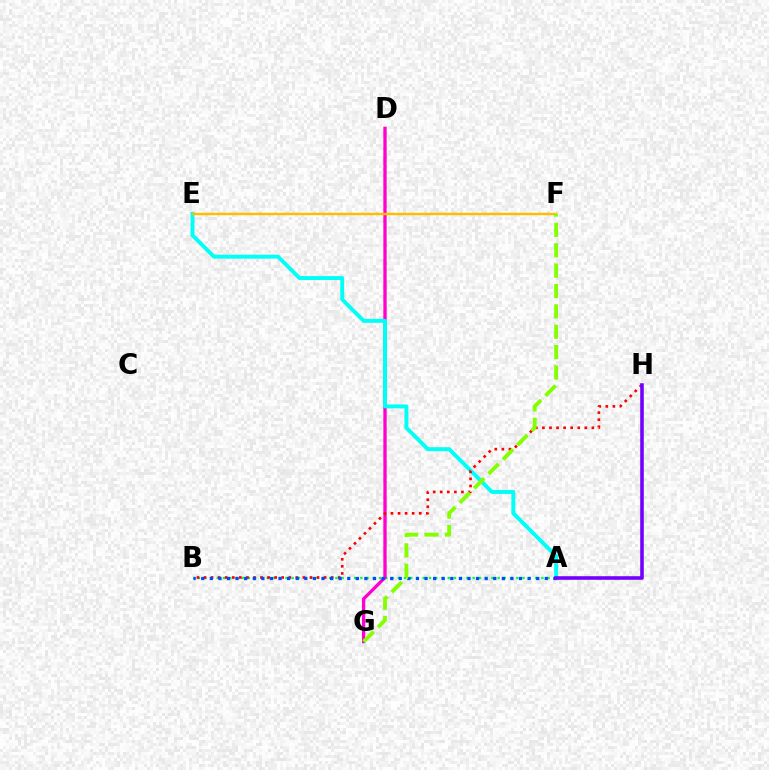{('A', 'B'): [{'color': '#00ff39', 'line_style': 'dotted', 'thickness': 1.7}, {'color': '#004bff', 'line_style': 'dotted', 'thickness': 2.33}], ('D', 'G'): [{'color': '#ff00cf', 'line_style': 'solid', 'thickness': 2.38}], ('A', 'E'): [{'color': '#00fff6', 'line_style': 'solid', 'thickness': 2.83}], ('B', 'H'): [{'color': '#ff0000', 'line_style': 'dotted', 'thickness': 1.92}], ('A', 'H'): [{'color': '#7200ff', 'line_style': 'solid', 'thickness': 2.58}], ('E', 'F'): [{'color': '#ffbd00', 'line_style': 'solid', 'thickness': 1.75}], ('F', 'G'): [{'color': '#84ff00', 'line_style': 'dashed', 'thickness': 2.77}]}